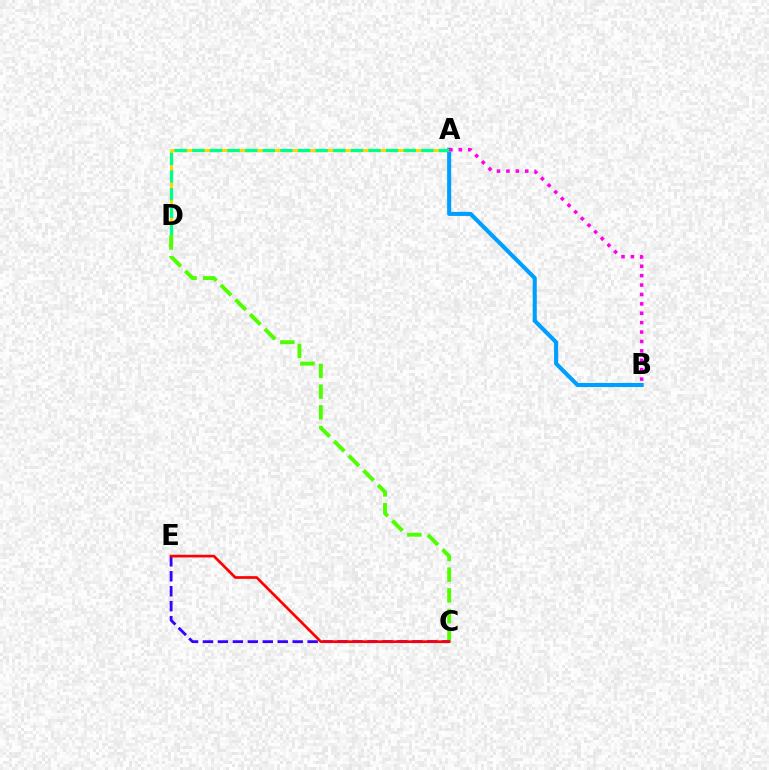{('A', 'B'): [{'color': '#009eff', 'line_style': 'solid', 'thickness': 2.94}, {'color': '#ff00ed', 'line_style': 'dotted', 'thickness': 2.56}], ('A', 'D'): [{'color': '#ffd500', 'line_style': 'solid', 'thickness': 2.12}, {'color': '#00ff86', 'line_style': 'dashed', 'thickness': 2.39}], ('C', 'D'): [{'color': '#4fff00', 'line_style': 'dashed', 'thickness': 2.82}], ('C', 'E'): [{'color': '#3700ff', 'line_style': 'dashed', 'thickness': 2.03}, {'color': '#ff0000', 'line_style': 'solid', 'thickness': 1.93}]}